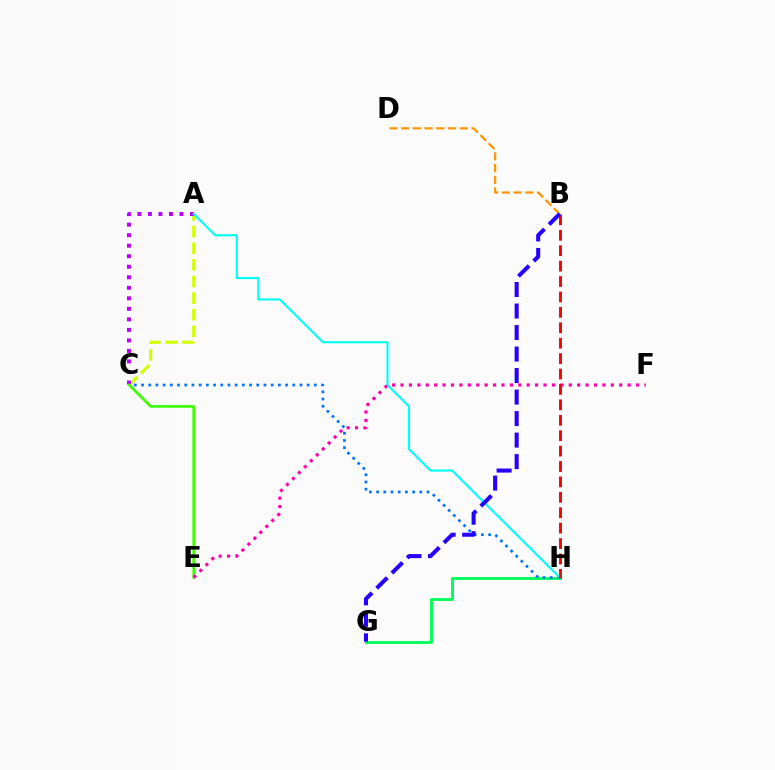{('A', 'C'): [{'color': '#d1ff00', 'line_style': 'dashed', 'thickness': 2.26}, {'color': '#b900ff', 'line_style': 'dotted', 'thickness': 2.86}], ('B', 'D'): [{'color': '#ff9400', 'line_style': 'dashed', 'thickness': 1.59}], ('G', 'H'): [{'color': '#00ff5c', 'line_style': 'solid', 'thickness': 2.1}], ('C', 'H'): [{'color': '#0074ff', 'line_style': 'dotted', 'thickness': 1.96}], ('C', 'E'): [{'color': '#3dff00', 'line_style': 'solid', 'thickness': 1.96}], ('A', 'H'): [{'color': '#00fff6', 'line_style': 'solid', 'thickness': 1.53}], ('E', 'F'): [{'color': '#ff00ac', 'line_style': 'dotted', 'thickness': 2.29}], ('B', 'H'): [{'color': '#ff0000', 'line_style': 'dashed', 'thickness': 2.09}], ('B', 'G'): [{'color': '#2500ff', 'line_style': 'dashed', 'thickness': 2.92}]}